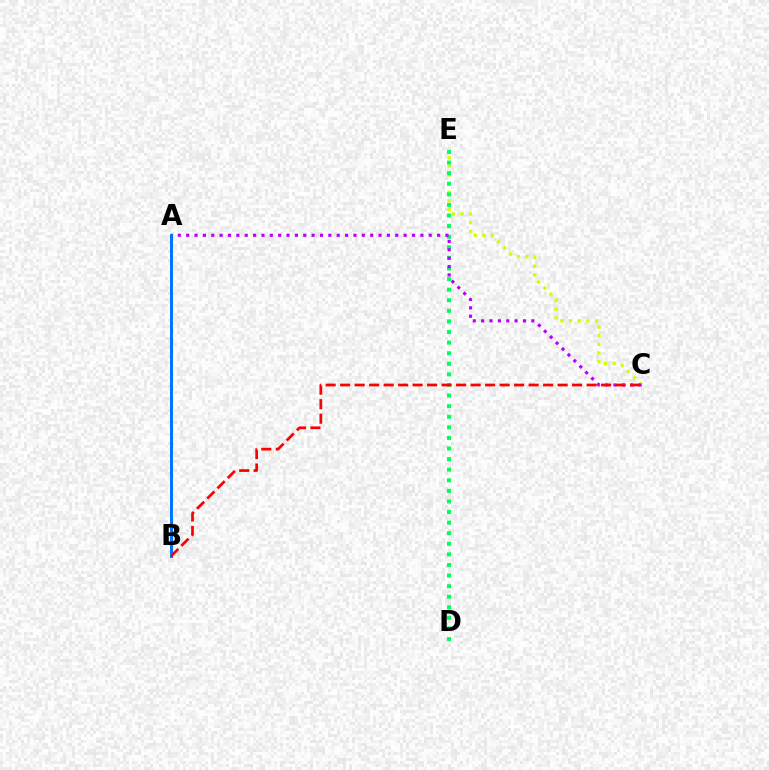{('C', 'E'): [{'color': '#d1ff00', 'line_style': 'dotted', 'thickness': 2.35}], ('D', 'E'): [{'color': '#00ff5c', 'line_style': 'dotted', 'thickness': 2.88}], ('A', 'C'): [{'color': '#b900ff', 'line_style': 'dotted', 'thickness': 2.27}], ('A', 'B'): [{'color': '#0074ff', 'line_style': 'solid', 'thickness': 2.14}], ('B', 'C'): [{'color': '#ff0000', 'line_style': 'dashed', 'thickness': 1.97}]}